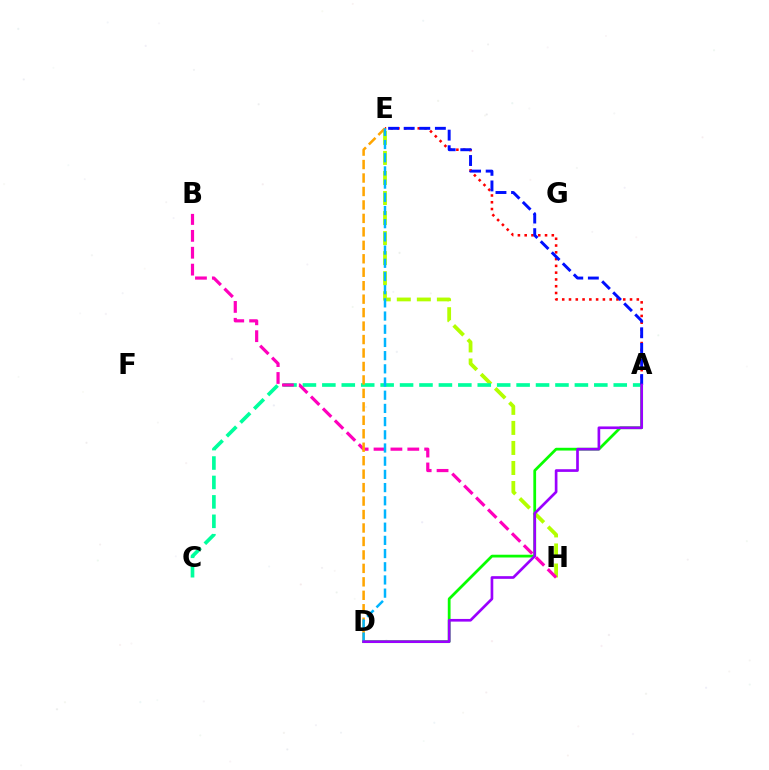{('A', 'E'): [{'color': '#ff0000', 'line_style': 'dotted', 'thickness': 1.84}, {'color': '#0010ff', 'line_style': 'dashed', 'thickness': 2.12}], ('E', 'H'): [{'color': '#b3ff00', 'line_style': 'dashed', 'thickness': 2.72}], ('A', 'D'): [{'color': '#08ff00', 'line_style': 'solid', 'thickness': 1.99}, {'color': '#9b00ff', 'line_style': 'solid', 'thickness': 1.92}], ('A', 'C'): [{'color': '#00ff9d', 'line_style': 'dashed', 'thickness': 2.64}], ('B', 'H'): [{'color': '#ff00bd', 'line_style': 'dashed', 'thickness': 2.29}], ('D', 'E'): [{'color': '#ffa500', 'line_style': 'dashed', 'thickness': 1.83}, {'color': '#00b5ff', 'line_style': 'dashed', 'thickness': 1.79}]}